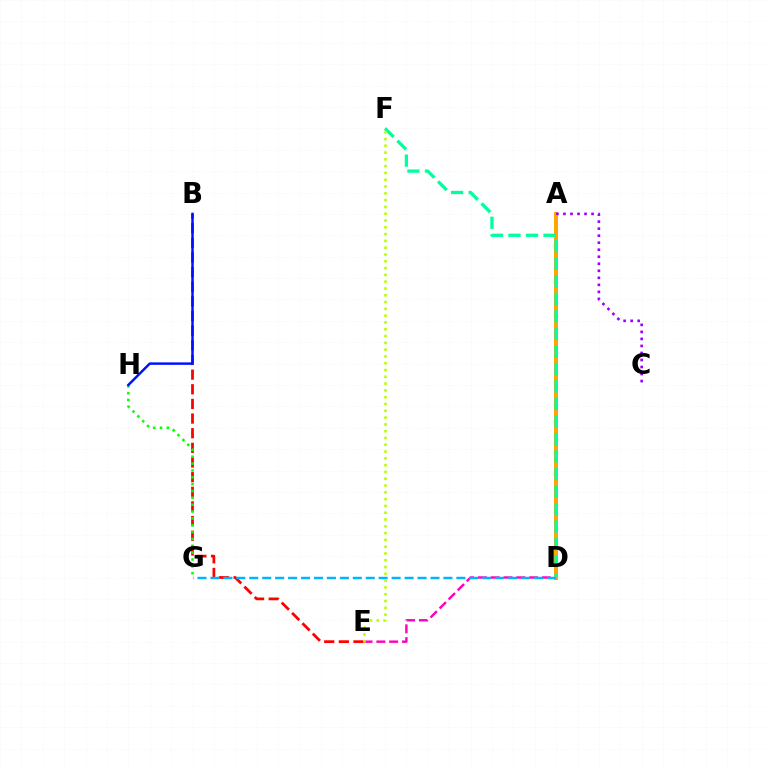{('B', 'E'): [{'color': '#ff0000', 'line_style': 'dashed', 'thickness': 1.99}], ('A', 'D'): [{'color': '#ffa500', 'line_style': 'solid', 'thickness': 2.88}], ('D', 'E'): [{'color': '#ff00bd', 'line_style': 'dashed', 'thickness': 1.74}], ('G', 'H'): [{'color': '#08ff00', 'line_style': 'dotted', 'thickness': 1.86}], ('D', 'G'): [{'color': '#00b5ff', 'line_style': 'dashed', 'thickness': 1.76}], ('D', 'F'): [{'color': '#00ff9d', 'line_style': 'dashed', 'thickness': 2.38}], ('A', 'C'): [{'color': '#9b00ff', 'line_style': 'dotted', 'thickness': 1.91}], ('E', 'F'): [{'color': '#b3ff00', 'line_style': 'dotted', 'thickness': 1.85}], ('B', 'H'): [{'color': '#0010ff', 'line_style': 'solid', 'thickness': 1.77}]}